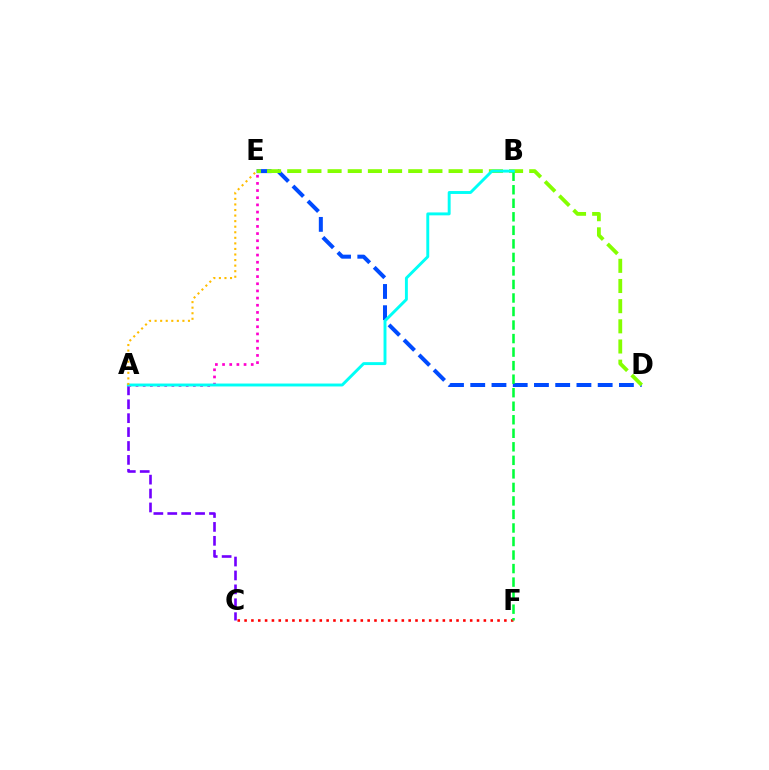{('D', 'E'): [{'color': '#004bff', 'line_style': 'dashed', 'thickness': 2.89}, {'color': '#84ff00', 'line_style': 'dashed', 'thickness': 2.74}], ('A', 'C'): [{'color': '#7200ff', 'line_style': 'dashed', 'thickness': 1.89}], ('A', 'E'): [{'color': '#ff00cf', 'line_style': 'dotted', 'thickness': 1.95}, {'color': '#ffbd00', 'line_style': 'dotted', 'thickness': 1.51}], ('C', 'F'): [{'color': '#ff0000', 'line_style': 'dotted', 'thickness': 1.86}], ('B', 'F'): [{'color': '#00ff39', 'line_style': 'dashed', 'thickness': 1.84}], ('A', 'B'): [{'color': '#00fff6', 'line_style': 'solid', 'thickness': 2.1}]}